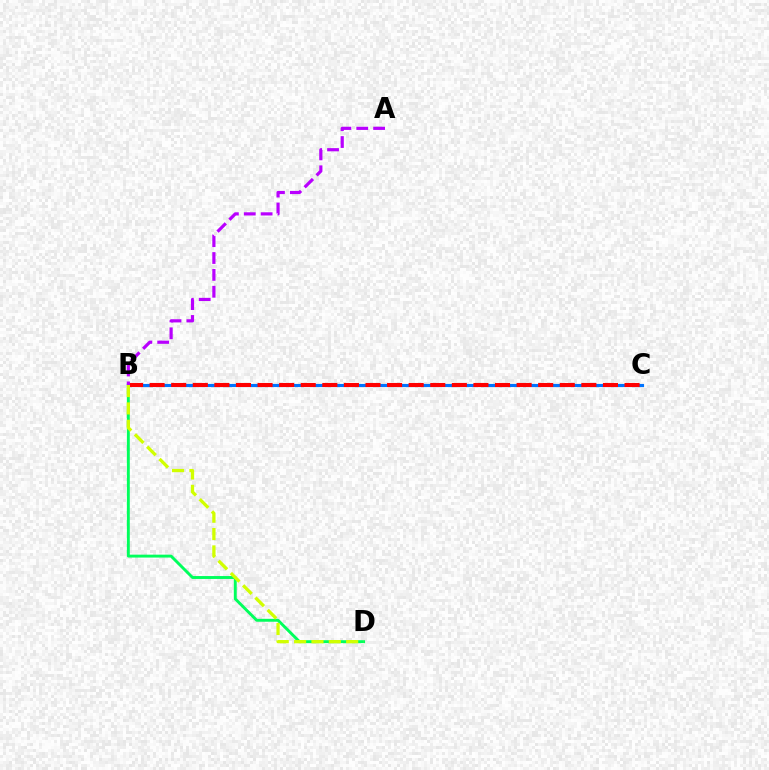{('B', 'C'): [{'color': '#0074ff', 'line_style': 'solid', 'thickness': 2.25}, {'color': '#ff0000', 'line_style': 'dashed', 'thickness': 2.93}], ('B', 'D'): [{'color': '#00ff5c', 'line_style': 'solid', 'thickness': 2.09}, {'color': '#d1ff00', 'line_style': 'dashed', 'thickness': 2.36}], ('A', 'B'): [{'color': '#b900ff', 'line_style': 'dashed', 'thickness': 2.29}]}